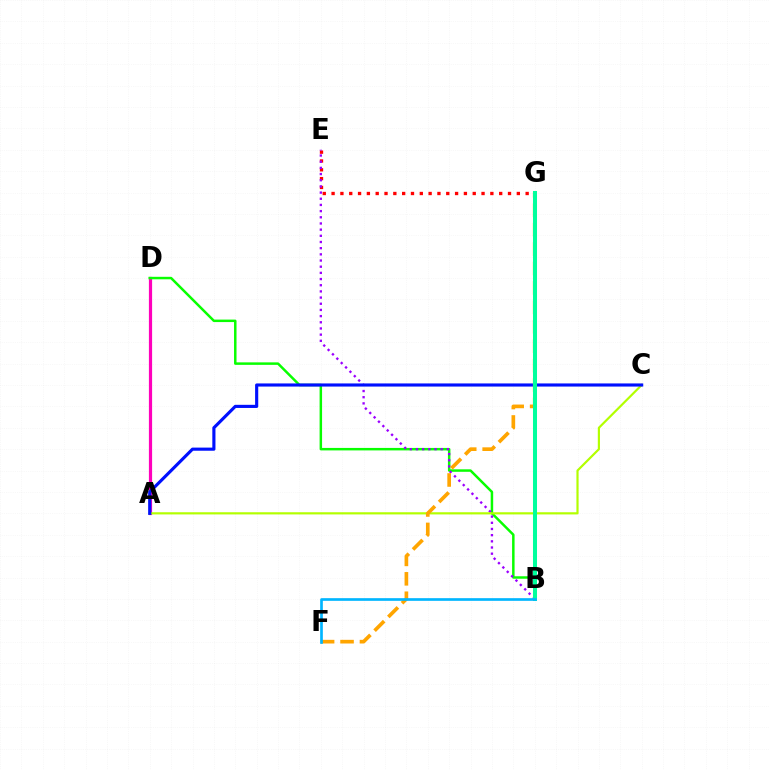{('A', 'D'): [{'color': '#ff00bd', 'line_style': 'solid', 'thickness': 2.31}], ('B', 'D'): [{'color': '#08ff00', 'line_style': 'solid', 'thickness': 1.79}], ('E', 'G'): [{'color': '#ff0000', 'line_style': 'dotted', 'thickness': 2.4}], ('B', 'E'): [{'color': '#9b00ff', 'line_style': 'dotted', 'thickness': 1.68}], ('A', 'C'): [{'color': '#b3ff00', 'line_style': 'solid', 'thickness': 1.57}, {'color': '#0010ff', 'line_style': 'solid', 'thickness': 2.26}], ('F', 'G'): [{'color': '#ffa500', 'line_style': 'dashed', 'thickness': 2.64}], ('B', 'G'): [{'color': '#00ff9d', 'line_style': 'solid', 'thickness': 2.9}], ('B', 'F'): [{'color': '#00b5ff', 'line_style': 'solid', 'thickness': 1.92}]}